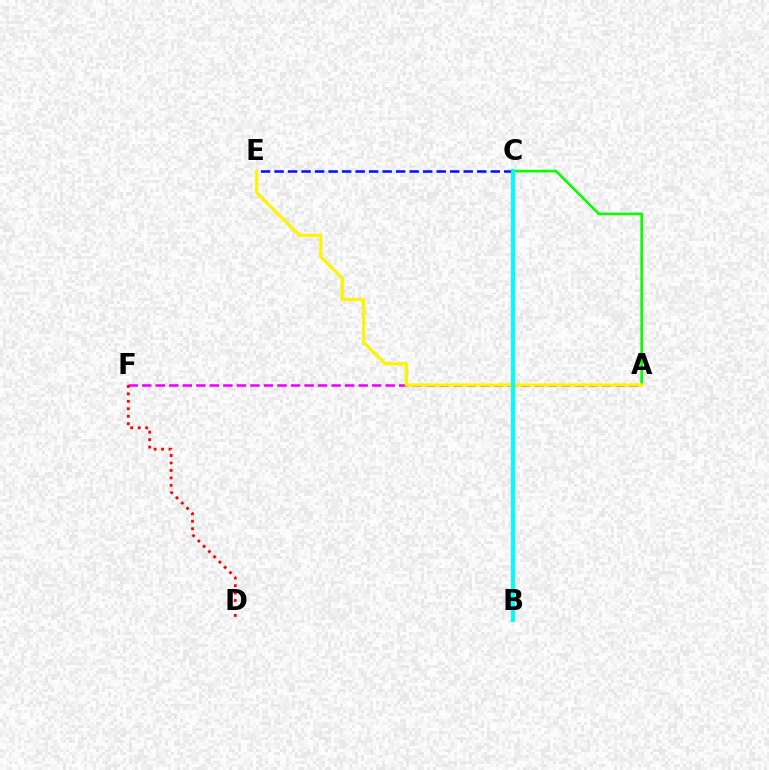{('A', 'F'): [{'color': '#ee00ff', 'line_style': 'dashed', 'thickness': 1.84}], ('A', 'C'): [{'color': '#08ff00', 'line_style': 'solid', 'thickness': 1.9}], ('C', 'E'): [{'color': '#0010ff', 'line_style': 'dashed', 'thickness': 1.84}], ('A', 'E'): [{'color': '#fcf500', 'line_style': 'solid', 'thickness': 2.27}], ('D', 'F'): [{'color': '#ff0000', 'line_style': 'dotted', 'thickness': 2.03}], ('B', 'C'): [{'color': '#00fff6', 'line_style': 'solid', 'thickness': 2.91}]}